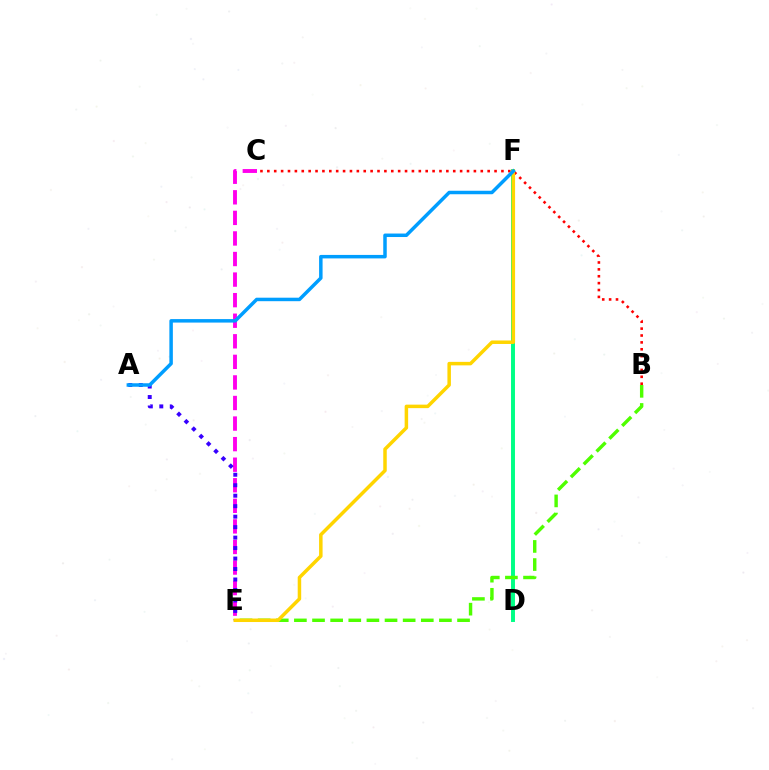{('B', 'C'): [{'color': '#ff0000', 'line_style': 'dotted', 'thickness': 1.87}], ('D', 'F'): [{'color': '#00ff86', 'line_style': 'solid', 'thickness': 2.84}], ('B', 'E'): [{'color': '#4fff00', 'line_style': 'dashed', 'thickness': 2.46}], ('C', 'E'): [{'color': '#ff00ed', 'line_style': 'dashed', 'thickness': 2.79}], ('A', 'E'): [{'color': '#3700ff', 'line_style': 'dotted', 'thickness': 2.85}], ('E', 'F'): [{'color': '#ffd500', 'line_style': 'solid', 'thickness': 2.52}], ('A', 'F'): [{'color': '#009eff', 'line_style': 'solid', 'thickness': 2.51}]}